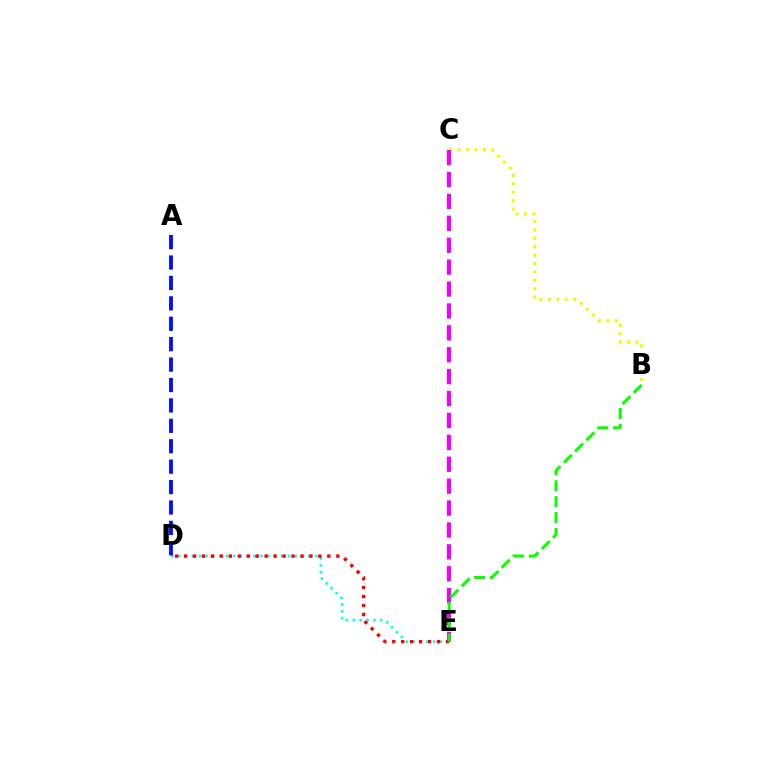{('B', 'C'): [{'color': '#fcf500', 'line_style': 'dotted', 'thickness': 2.29}], ('D', 'E'): [{'color': '#00fff6', 'line_style': 'dotted', 'thickness': 1.86}, {'color': '#ff0000', 'line_style': 'dotted', 'thickness': 2.43}], ('C', 'E'): [{'color': '#ee00ff', 'line_style': 'dashed', 'thickness': 2.98}], ('A', 'D'): [{'color': '#0010ff', 'line_style': 'dashed', 'thickness': 2.77}], ('B', 'E'): [{'color': '#08ff00', 'line_style': 'dashed', 'thickness': 2.16}]}